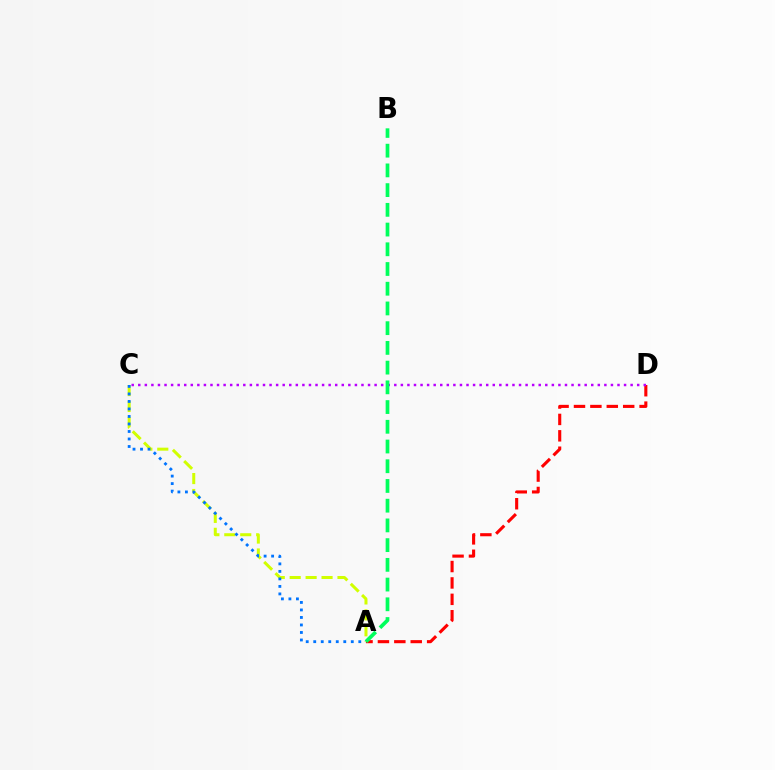{('A', 'D'): [{'color': '#ff0000', 'line_style': 'dashed', 'thickness': 2.23}], ('A', 'C'): [{'color': '#d1ff00', 'line_style': 'dashed', 'thickness': 2.16}, {'color': '#0074ff', 'line_style': 'dotted', 'thickness': 2.04}], ('C', 'D'): [{'color': '#b900ff', 'line_style': 'dotted', 'thickness': 1.78}], ('A', 'B'): [{'color': '#00ff5c', 'line_style': 'dashed', 'thickness': 2.68}]}